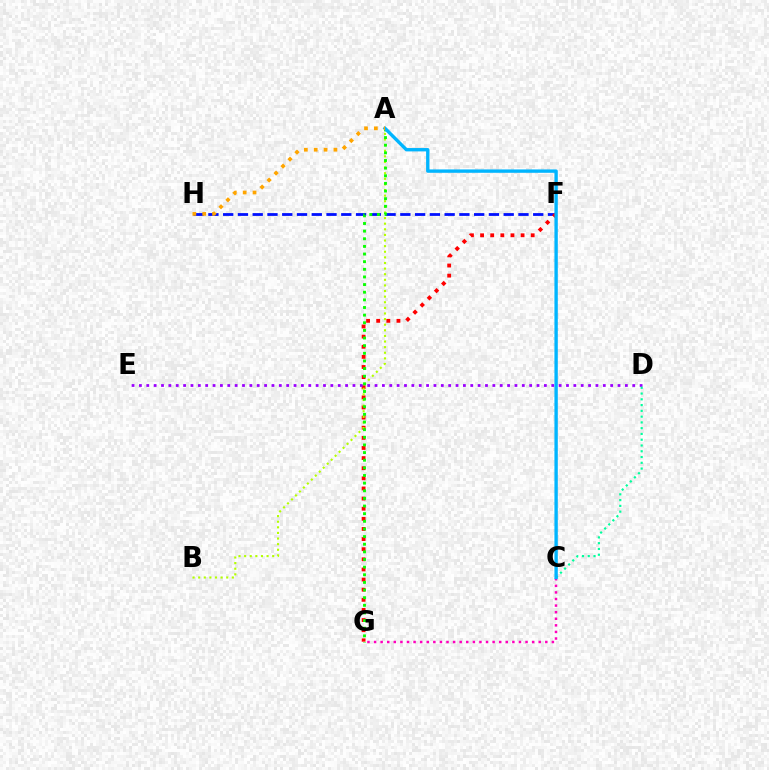{('F', 'H'): [{'color': '#0010ff', 'line_style': 'dashed', 'thickness': 2.01}], ('F', 'G'): [{'color': '#ff0000', 'line_style': 'dotted', 'thickness': 2.75}], ('D', 'E'): [{'color': '#9b00ff', 'line_style': 'dotted', 'thickness': 2.0}], ('A', 'B'): [{'color': '#b3ff00', 'line_style': 'dotted', 'thickness': 1.52}], ('C', 'D'): [{'color': '#00ff9d', 'line_style': 'dotted', 'thickness': 1.57}], ('A', 'G'): [{'color': '#08ff00', 'line_style': 'dotted', 'thickness': 2.07}], ('C', 'G'): [{'color': '#ff00bd', 'line_style': 'dotted', 'thickness': 1.79}], ('A', 'C'): [{'color': '#00b5ff', 'line_style': 'solid', 'thickness': 2.42}], ('A', 'H'): [{'color': '#ffa500', 'line_style': 'dotted', 'thickness': 2.68}]}